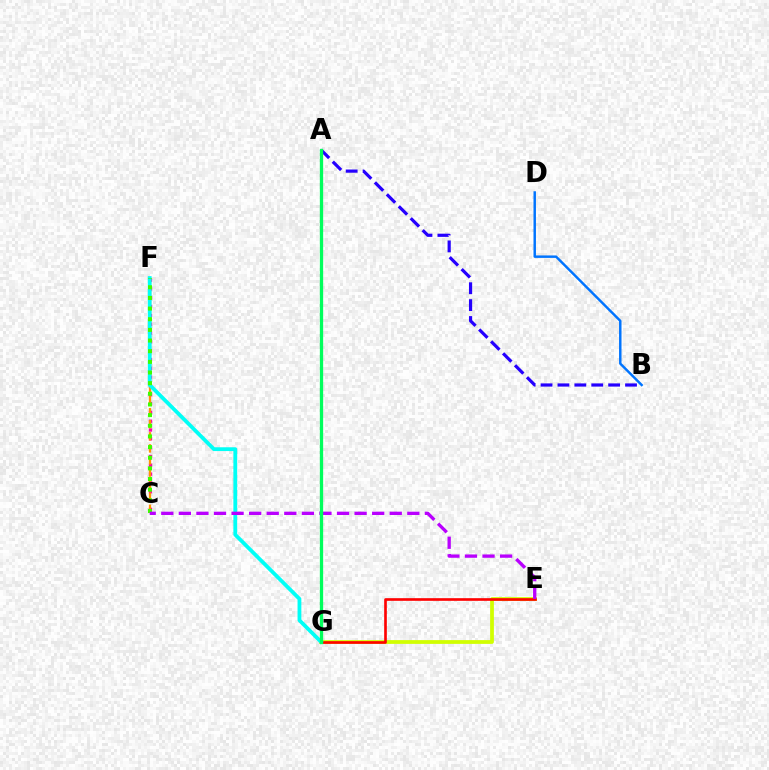{('B', 'D'): [{'color': '#0074ff', 'line_style': 'solid', 'thickness': 1.77}], ('C', 'F'): [{'color': '#ff00ac', 'line_style': 'dotted', 'thickness': 2.4}, {'color': '#ff9400', 'line_style': 'dashed', 'thickness': 1.64}, {'color': '#3dff00', 'line_style': 'dotted', 'thickness': 2.89}], ('E', 'G'): [{'color': '#d1ff00', 'line_style': 'solid', 'thickness': 2.71}, {'color': '#ff0000', 'line_style': 'solid', 'thickness': 1.9}], ('A', 'B'): [{'color': '#2500ff', 'line_style': 'dashed', 'thickness': 2.3}], ('F', 'G'): [{'color': '#00fff6', 'line_style': 'solid', 'thickness': 2.73}], ('C', 'E'): [{'color': '#b900ff', 'line_style': 'dashed', 'thickness': 2.39}], ('A', 'G'): [{'color': '#00ff5c', 'line_style': 'solid', 'thickness': 2.37}]}